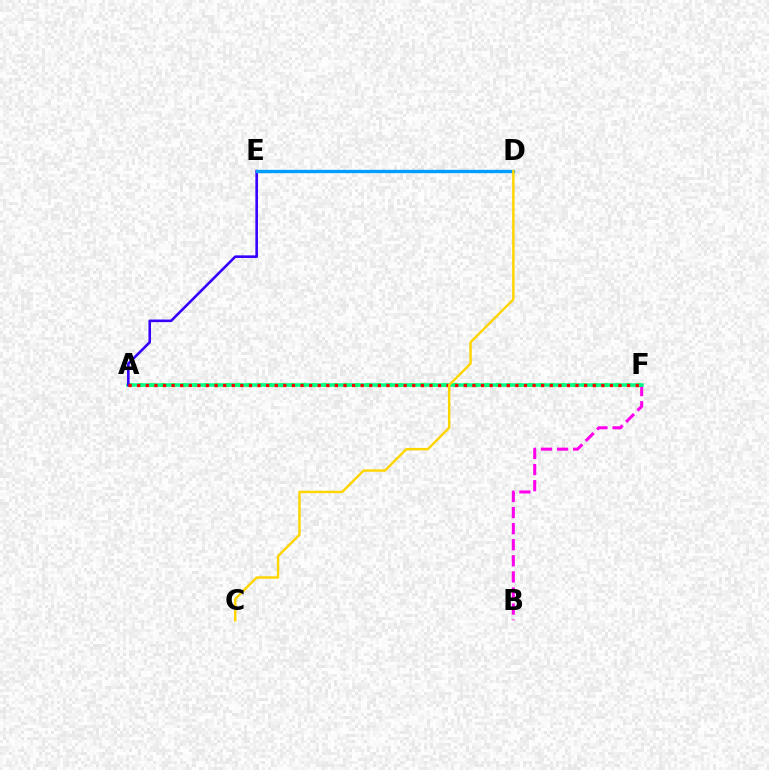{('B', 'F'): [{'color': '#ff00ed', 'line_style': 'dashed', 'thickness': 2.19}], ('A', 'F'): [{'color': '#4fff00', 'line_style': 'dotted', 'thickness': 2.94}, {'color': '#00ff86', 'line_style': 'solid', 'thickness': 2.52}, {'color': '#ff0000', 'line_style': 'dotted', 'thickness': 2.34}], ('A', 'E'): [{'color': '#3700ff', 'line_style': 'solid', 'thickness': 1.87}], ('D', 'E'): [{'color': '#009eff', 'line_style': 'solid', 'thickness': 2.4}], ('C', 'D'): [{'color': '#ffd500', 'line_style': 'solid', 'thickness': 1.75}]}